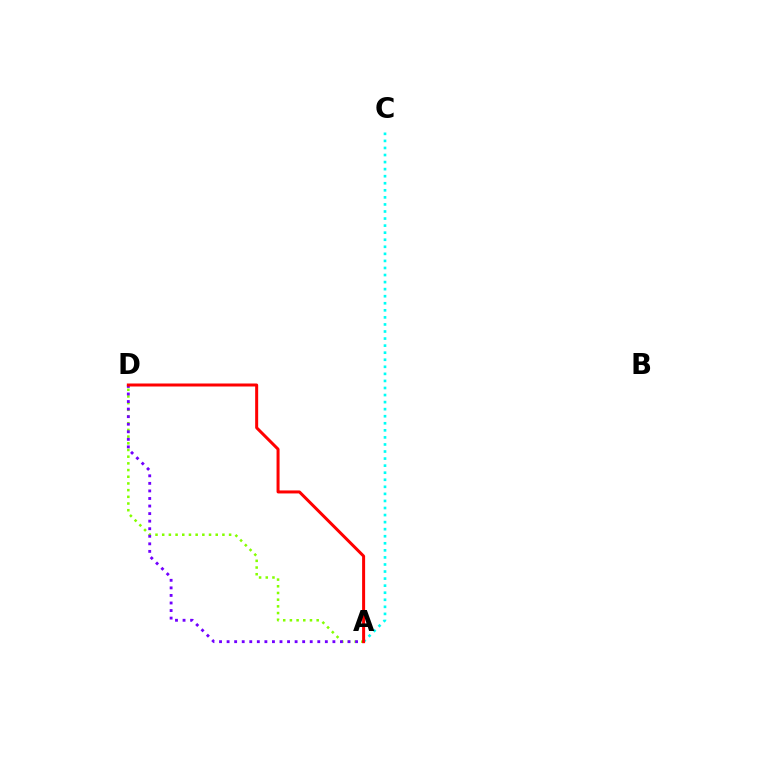{('A', 'D'): [{'color': '#84ff00', 'line_style': 'dotted', 'thickness': 1.82}, {'color': '#7200ff', 'line_style': 'dotted', 'thickness': 2.05}, {'color': '#ff0000', 'line_style': 'solid', 'thickness': 2.16}], ('A', 'C'): [{'color': '#00fff6', 'line_style': 'dotted', 'thickness': 1.92}]}